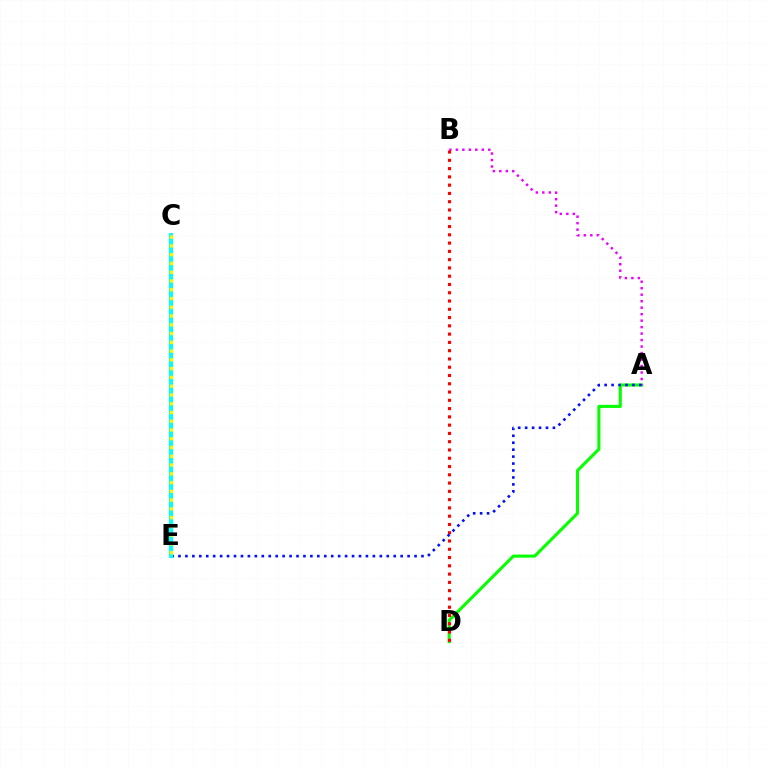{('A', 'D'): [{'color': '#08ff00', 'line_style': 'solid', 'thickness': 2.22}], ('A', 'B'): [{'color': '#ee00ff', 'line_style': 'dotted', 'thickness': 1.76}], ('B', 'D'): [{'color': '#ff0000', 'line_style': 'dotted', 'thickness': 2.25}], ('A', 'E'): [{'color': '#0010ff', 'line_style': 'dotted', 'thickness': 1.89}], ('C', 'E'): [{'color': '#00fff6', 'line_style': 'solid', 'thickness': 2.89}, {'color': '#fcf500', 'line_style': 'dotted', 'thickness': 2.38}]}